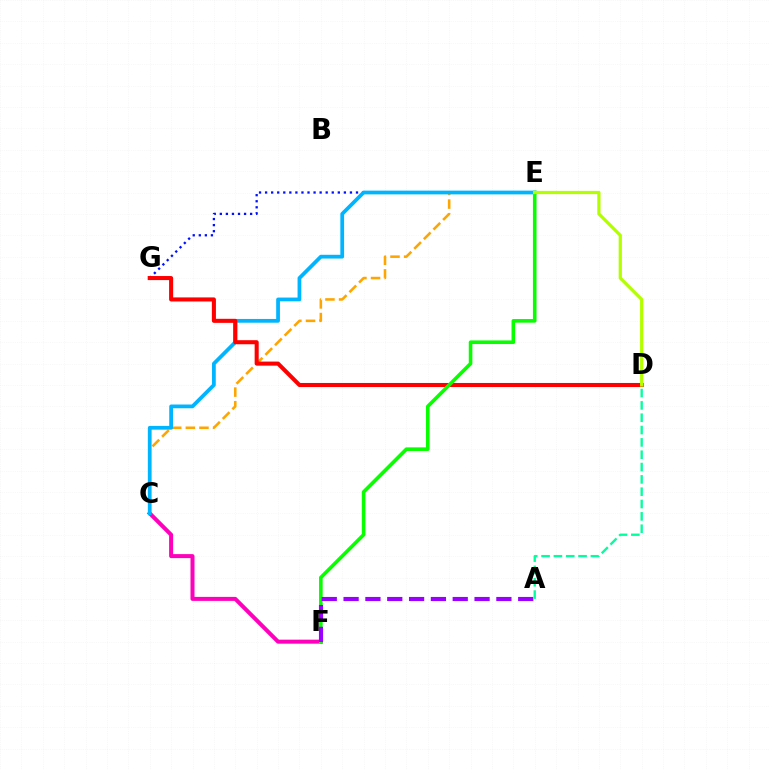{('C', 'E'): [{'color': '#ffa500', 'line_style': 'dashed', 'thickness': 1.85}, {'color': '#00b5ff', 'line_style': 'solid', 'thickness': 2.7}], ('C', 'F'): [{'color': '#ff00bd', 'line_style': 'solid', 'thickness': 2.88}], ('E', 'G'): [{'color': '#0010ff', 'line_style': 'dotted', 'thickness': 1.65}], ('D', 'G'): [{'color': '#ff0000', 'line_style': 'solid', 'thickness': 2.92}], ('E', 'F'): [{'color': '#08ff00', 'line_style': 'solid', 'thickness': 2.59}], ('A', 'F'): [{'color': '#9b00ff', 'line_style': 'dashed', 'thickness': 2.97}], ('D', 'E'): [{'color': '#b3ff00', 'line_style': 'solid', 'thickness': 2.32}], ('A', 'D'): [{'color': '#00ff9d', 'line_style': 'dashed', 'thickness': 1.68}]}